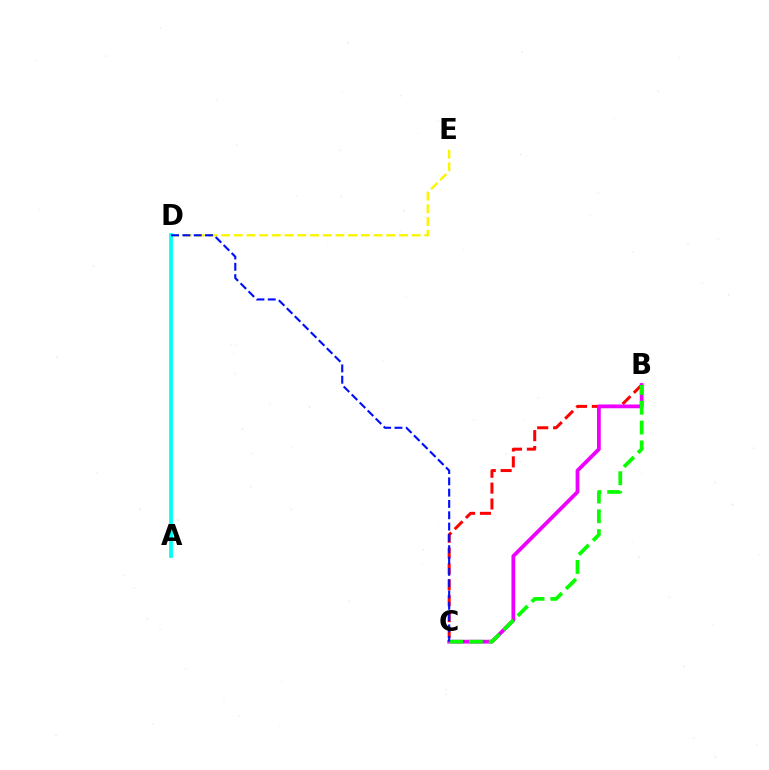{('B', 'C'): [{'color': '#ff0000', 'line_style': 'dashed', 'thickness': 2.16}, {'color': '#ee00ff', 'line_style': 'solid', 'thickness': 2.71}, {'color': '#08ff00', 'line_style': 'dashed', 'thickness': 2.69}], ('D', 'E'): [{'color': '#fcf500', 'line_style': 'dashed', 'thickness': 1.73}], ('A', 'D'): [{'color': '#00fff6', 'line_style': 'solid', 'thickness': 2.7}], ('C', 'D'): [{'color': '#0010ff', 'line_style': 'dashed', 'thickness': 1.54}]}